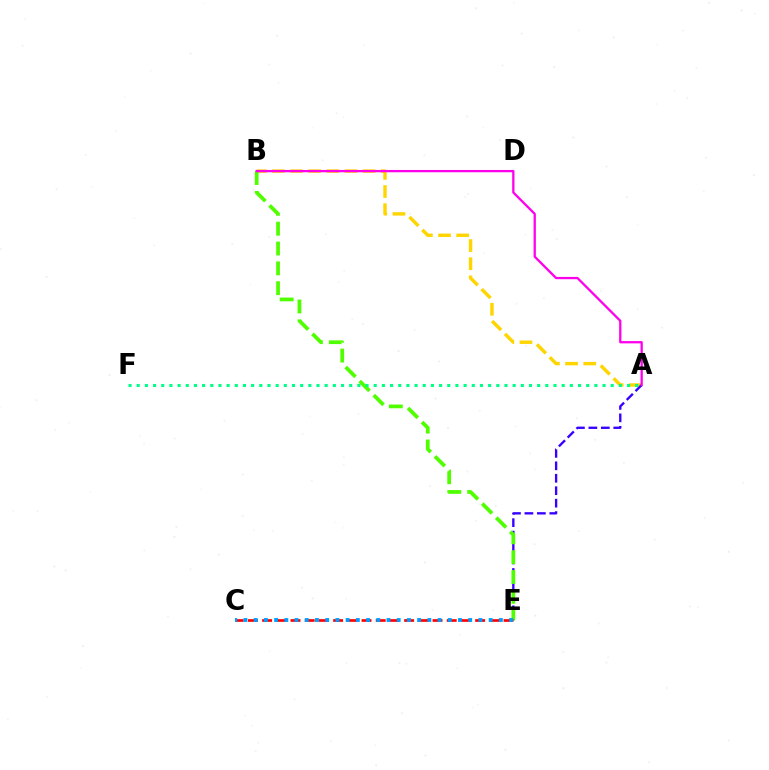{('A', 'B'): [{'color': '#ffd500', 'line_style': 'dashed', 'thickness': 2.47}, {'color': '#ff00ed', 'line_style': 'solid', 'thickness': 1.65}], ('A', 'E'): [{'color': '#3700ff', 'line_style': 'dashed', 'thickness': 1.69}], ('B', 'E'): [{'color': '#4fff00', 'line_style': 'dashed', 'thickness': 2.69}], ('A', 'F'): [{'color': '#00ff86', 'line_style': 'dotted', 'thickness': 2.22}], ('C', 'E'): [{'color': '#ff0000', 'line_style': 'dashed', 'thickness': 1.93}, {'color': '#009eff', 'line_style': 'dotted', 'thickness': 2.78}]}